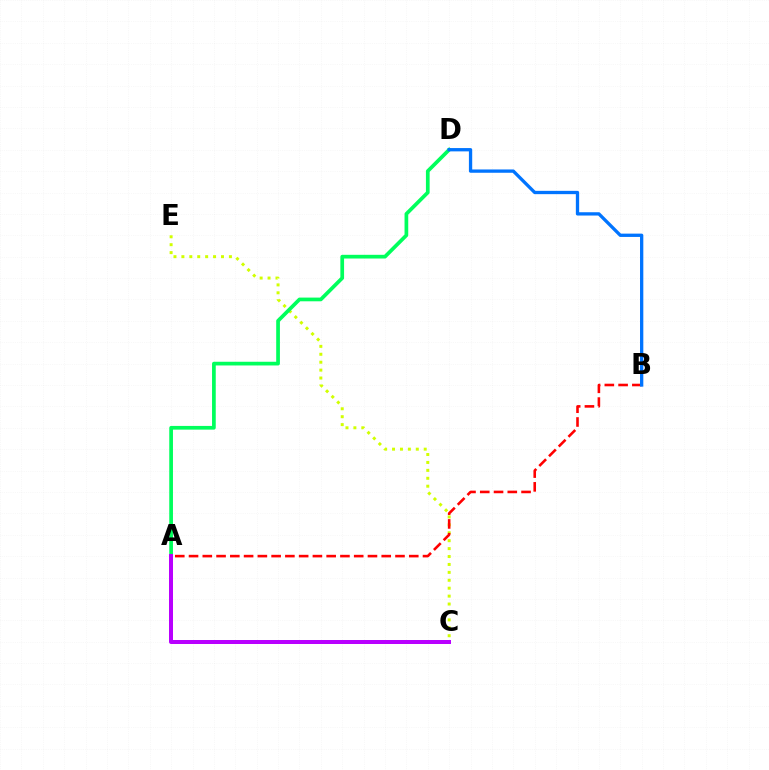{('C', 'E'): [{'color': '#d1ff00', 'line_style': 'dotted', 'thickness': 2.15}], ('A', 'D'): [{'color': '#00ff5c', 'line_style': 'solid', 'thickness': 2.67}], ('A', 'C'): [{'color': '#b900ff', 'line_style': 'solid', 'thickness': 2.88}], ('A', 'B'): [{'color': '#ff0000', 'line_style': 'dashed', 'thickness': 1.87}], ('B', 'D'): [{'color': '#0074ff', 'line_style': 'solid', 'thickness': 2.38}]}